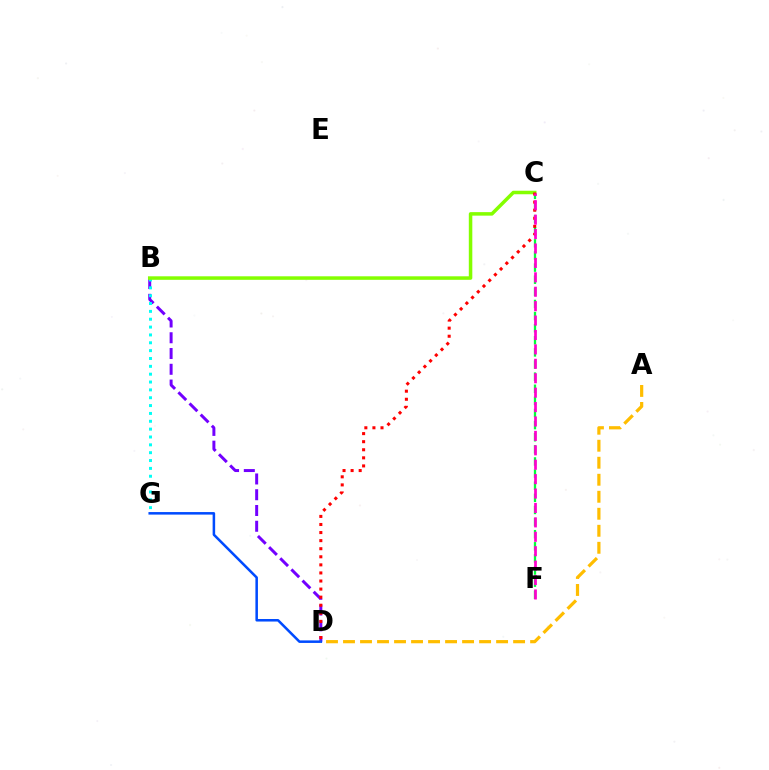{('C', 'F'): [{'color': '#00ff39', 'line_style': 'dashed', 'thickness': 1.65}, {'color': '#ff00cf', 'line_style': 'dashed', 'thickness': 1.96}], ('B', 'D'): [{'color': '#7200ff', 'line_style': 'dashed', 'thickness': 2.14}], ('D', 'G'): [{'color': '#004bff', 'line_style': 'solid', 'thickness': 1.82}], ('B', 'G'): [{'color': '#00fff6', 'line_style': 'dotted', 'thickness': 2.13}], ('B', 'C'): [{'color': '#84ff00', 'line_style': 'solid', 'thickness': 2.53}], ('A', 'D'): [{'color': '#ffbd00', 'line_style': 'dashed', 'thickness': 2.31}], ('C', 'D'): [{'color': '#ff0000', 'line_style': 'dotted', 'thickness': 2.19}]}